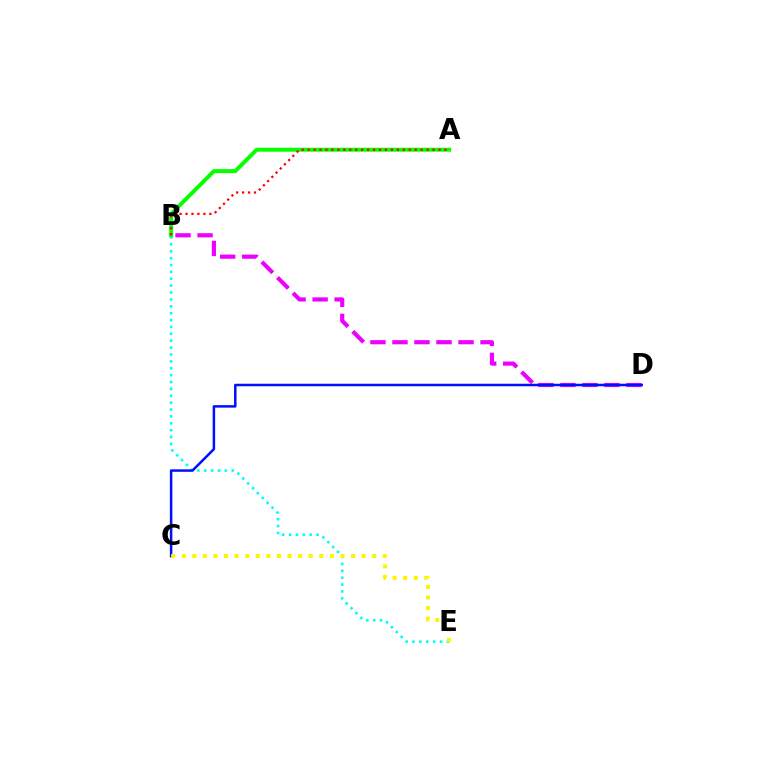{('B', 'E'): [{'color': '#00fff6', 'line_style': 'dotted', 'thickness': 1.87}], ('A', 'B'): [{'color': '#08ff00', 'line_style': 'solid', 'thickness': 2.85}, {'color': '#ff0000', 'line_style': 'dotted', 'thickness': 1.62}], ('B', 'D'): [{'color': '#ee00ff', 'line_style': 'dashed', 'thickness': 2.99}], ('C', 'D'): [{'color': '#0010ff', 'line_style': 'solid', 'thickness': 1.81}], ('C', 'E'): [{'color': '#fcf500', 'line_style': 'dotted', 'thickness': 2.88}]}